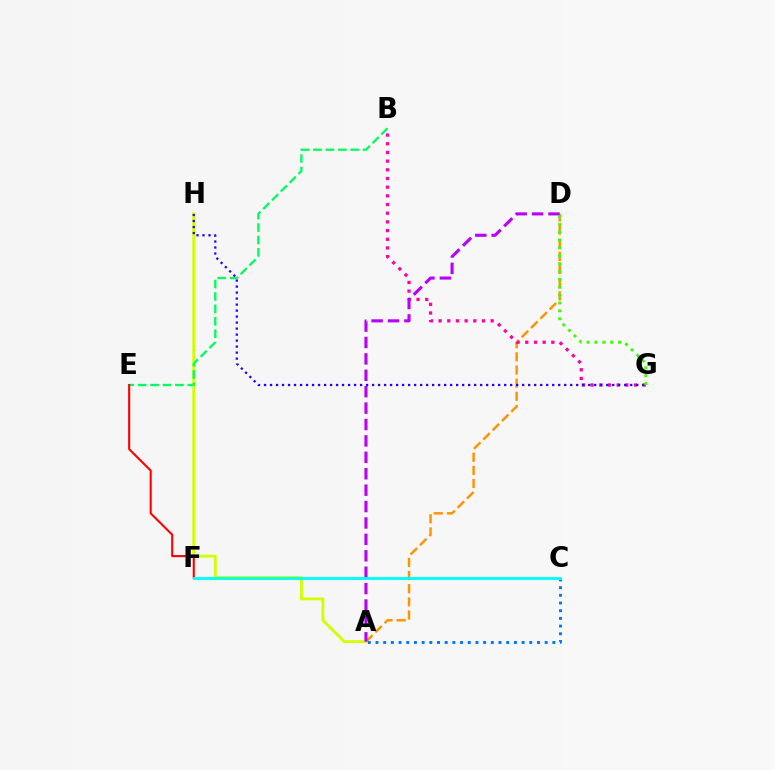{('A', 'C'): [{'color': '#0074ff', 'line_style': 'dotted', 'thickness': 2.09}], ('A', 'D'): [{'color': '#ff9400', 'line_style': 'dashed', 'thickness': 1.79}, {'color': '#b900ff', 'line_style': 'dashed', 'thickness': 2.23}], ('A', 'H'): [{'color': '#d1ff00', 'line_style': 'solid', 'thickness': 2.08}], ('B', 'G'): [{'color': '#ff00ac', 'line_style': 'dotted', 'thickness': 2.36}], ('B', 'E'): [{'color': '#00ff5c', 'line_style': 'dashed', 'thickness': 1.69}], ('E', 'F'): [{'color': '#ff0000', 'line_style': 'solid', 'thickness': 1.51}], ('C', 'F'): [{'color': '#00fff6', 'line_style': 'solid', 'thickness': 2.06}], ('G', 'H'): [{'color': '#2500ff', 'line_style': 'dotted', 'thickness': 1.63}], ('D', 'G'): [{'color': '#3dff00', 'line_style': 'dotted', 'thickness': 2.14}]}